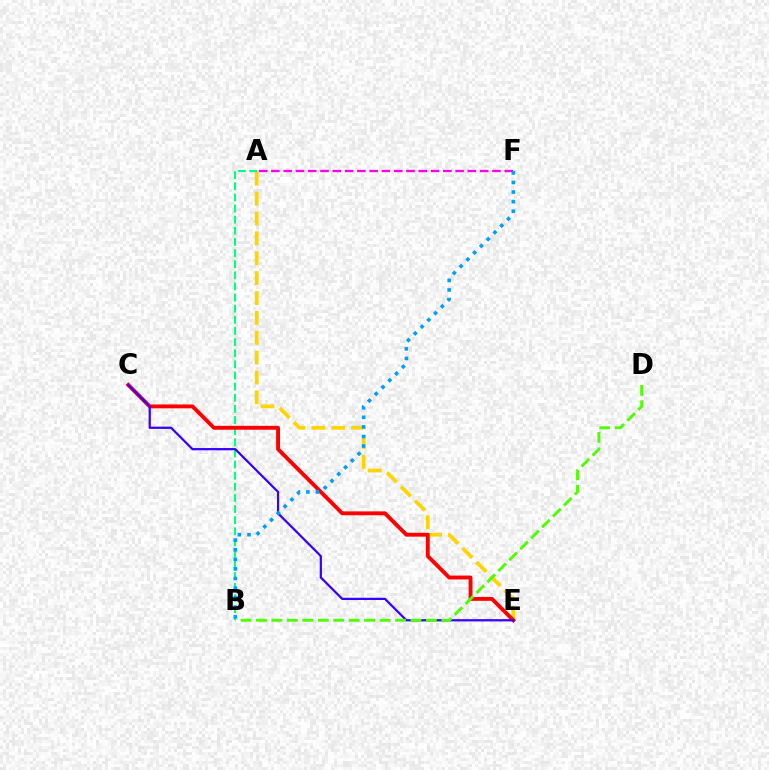{('A', 'B'): [{'color': '#00ff86', 'line_style': 'dashed', 'thickness': 1.51}], ('A', 'E'): [{'color': '#ffd500', 'line_style': 'dashed', 'thickness': 2.7}], ('A', 'F'): [{'color': '#ff00ed', 'line_style': 'dashed', 'thickness': 1.67}], ('C', 'E'): [{'color': '#ff0000', 'line_style': 'solid', 'thickness': 2.79}, {'color': '#3700ff', 'line_style': 'solid', 'thickness': 1.6}], ('B', 'D'): [{'color': '#4fff00', 'line_style': 'dashed', 'thickness': 2.1}], ('B', 'F'): [{'color': '#009eff', 'line_style': 'dotted', 'thickness': 2.6}]}